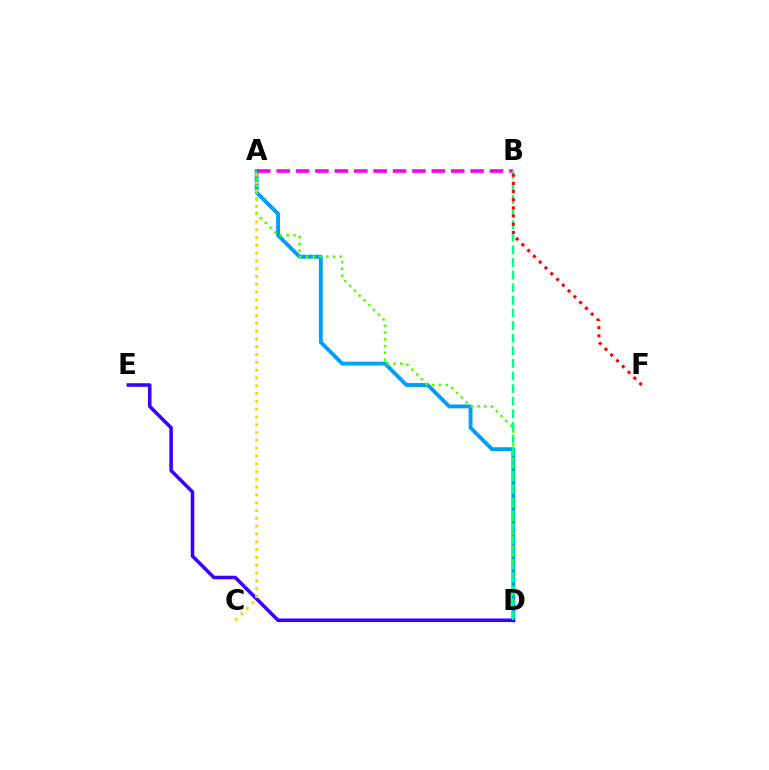{('A', 'D'): [{'color': '#009eff', 'line_style': 'solid', 'thickness': 2.8}, {'color': '#4fff00', 'line_style': 'dotted', 'thickness': 1.84}], ('D', 'E'): [{'color': '#3700ff', 'line_style': 'solid', 'thickness': 2.55}], ('A', 'C'): [{'color': '#ffd500', 'line_style': 'dotted', 'thickness': 2.12}], ('A', 'B'): [{'color': '#ff00ed', 'line_style': 'dashed', 'thickness': 2.63}], ('B', 'D'): [{'color': '#00ff86', 'line_style': 'dashed', 'thickness': 1.71}], ('B', 'F'): [{'color': '#ff0000', 'line_style': 'dotted', 'thickness': 2.22}]}